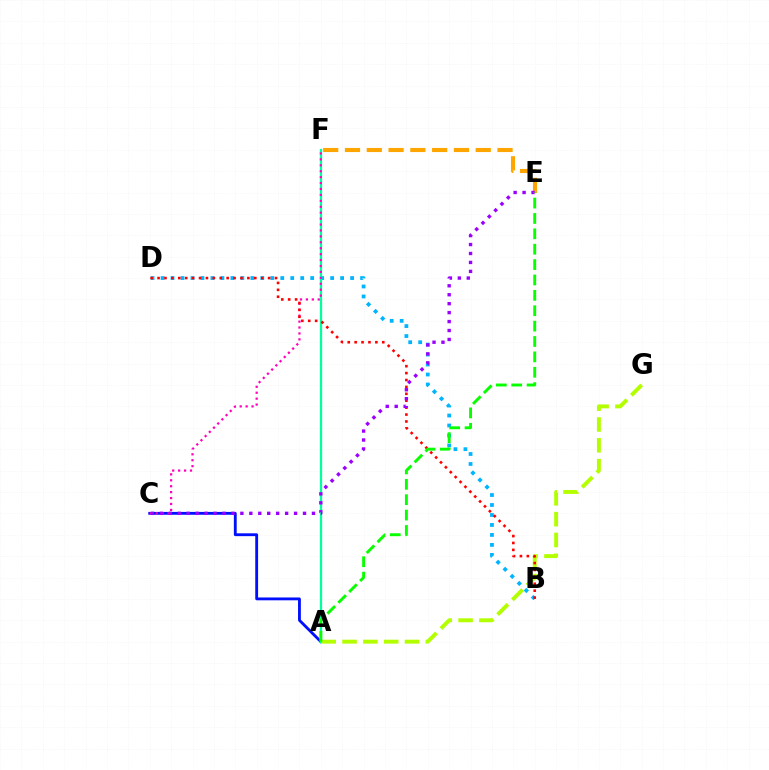{('B', 'D'): [{'color': '#00b5ff', 'line_style': 'dotted', 'thickness': 2.71}, {'color': '#ff0000', 'line_style': 'dotted', 'thickness': 1.88}], ('A', 'C'): [{'color': '#0010ff', 'line_style': 'solid', 'thickness': 2.04}], ('A', 'F'): [{'color': '#00ff9d', 'line_style': 'solid', 'thickness': 1.62}], ('E', 'F'): [{'color': '#ffa500', 'line_style': 'dashed', 'thickness': 2.96}], ('A', 'G'): [{'color': '#b3ff00', 'line_style': 'dashed', 'thickness': 2.83}], ('C', 'F'): [{'color': '#ff00bd', 'line_style': 'dotted', 'thickness': 1.61}], ('C', 'E'): [{'color': '#9b00ff', 'line_style': 'dotted', 'thickness': 2.43}], ('A', 'E'): [{'color': '#08ff00', 'line_style': 'dashed', 'thickness': 2.09}]}